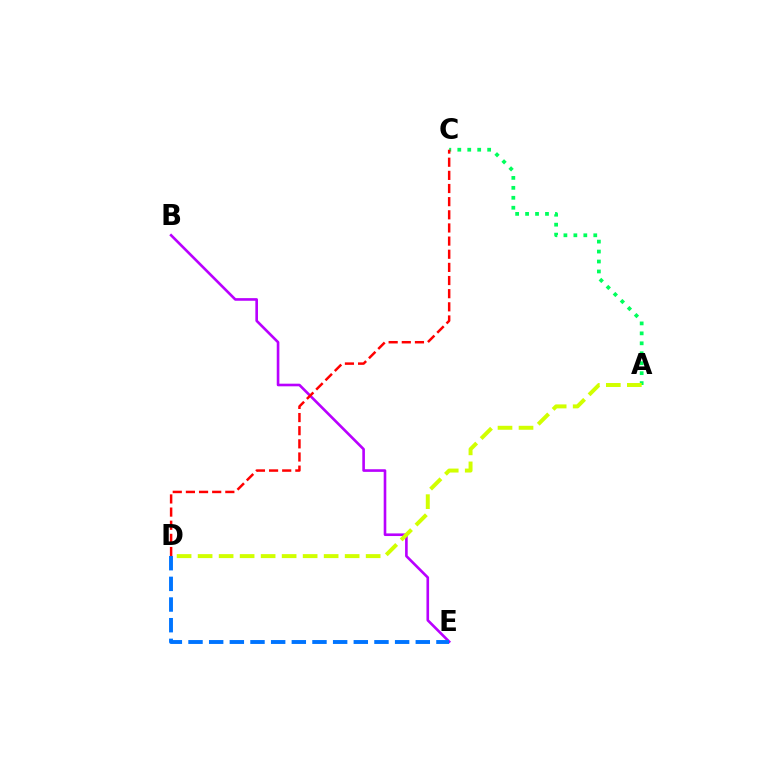{('A', 'C'): [{'color': '#00ff5c', 'line_style': 'dotted', 'thickness': 2.7}], ('B', 'E'): [{'color': '#b900ff', 'line_style': 'solid', 'thickness': 1.89}], ('A', 'D'): [{'color': '#d1ff00', 'line_style': 'dashed', 'thickness': 2.85}], ('D', 'E'): [{'color': '#0074ff', 'line_style': 'dashed', 'thickness': 2.81}], ('C', 'D'): [{'color': '#ff0000', 'line_style': 'dashed', 'thickness': 1.79}]}